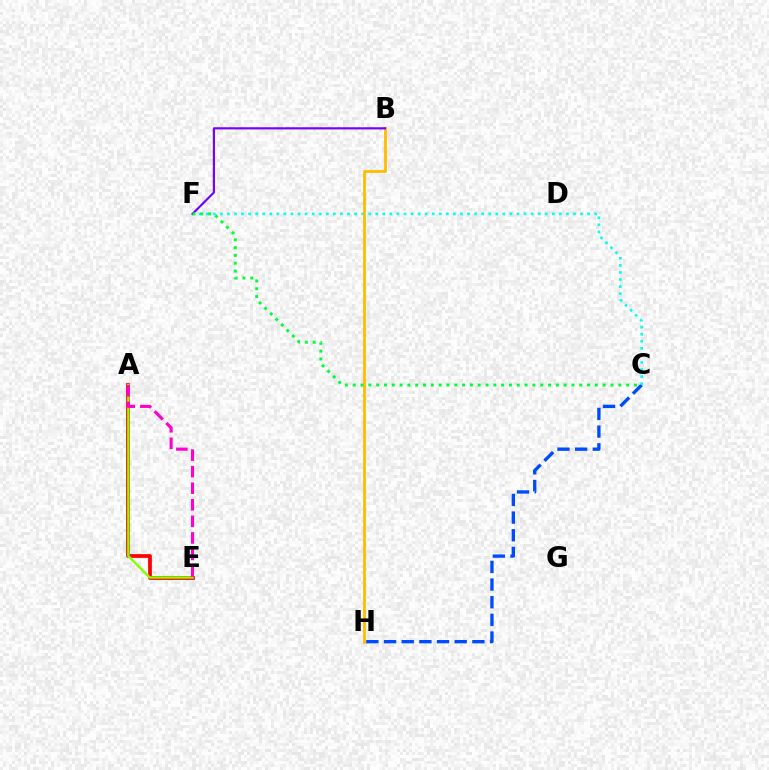{('C', 'H'): [{'color': '#004bff', 'line_style': 'dashed', 'thickness': 2.4}], ('C', 'F'): [{'color': '#00fff6', 'line_style': 'dotted', 'thickness': 1.92}, {'color': '#00ff39', 'line_style': 'dotted', 'thickness': 2.12}], ('A', 'E'): [{'color': '#ff0000', 'line_style': 'solid', 'thickness': 2.69}, {'color': '#84ff00', 'line_style': 'solid', 'thickness': 1.74}, {'color': '#ff00cf', 'line_style': 'dashed', 'thickness': 2.25}], ('B', 'H'): [{'color': '#ffbd00', 'line_style': 'solid', 'thickness': 2.02}], ('B', 'F'): [{'color': '#7200ff', 'line_style': 'solid', 'thickness': 1.55}]}